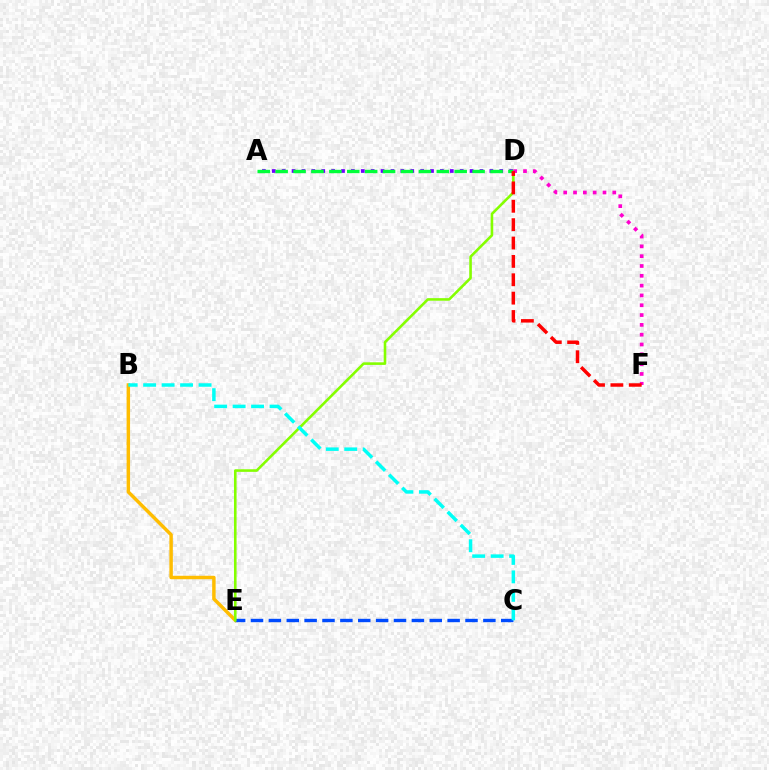{('B', 'E'): [{'color': '#ffbd00', 'line_style': 'solid', 'thickness': 2.48}], ('C', 'E'): [{'color': '#004bff', 'line_style': 'dashed', 'thickness': 2.43}], ('A', 'D'): [{'color': '#7200ff', 'line_style': 'dotted', 'thickness': 2.69}, {'color': '#00ff39', 'line_style': 'dashed', 'thickness': 2.43}], ('D', 'E'): [{'color': '#84ff00', 'line_style': 'solid', 'thickness': 1.87}], ('D', 'F'): [{'color': '#ff00cf', 'line_style': 'dotted', 'thickness': 2.67}, {'color': '#ff0000', 'line_style': 'dashed', 'thickness': 2.5}], ('B', 'C'): [{'color': '#00fff6', 'line_style': 'dashed', 'thickness': 2.51}]}